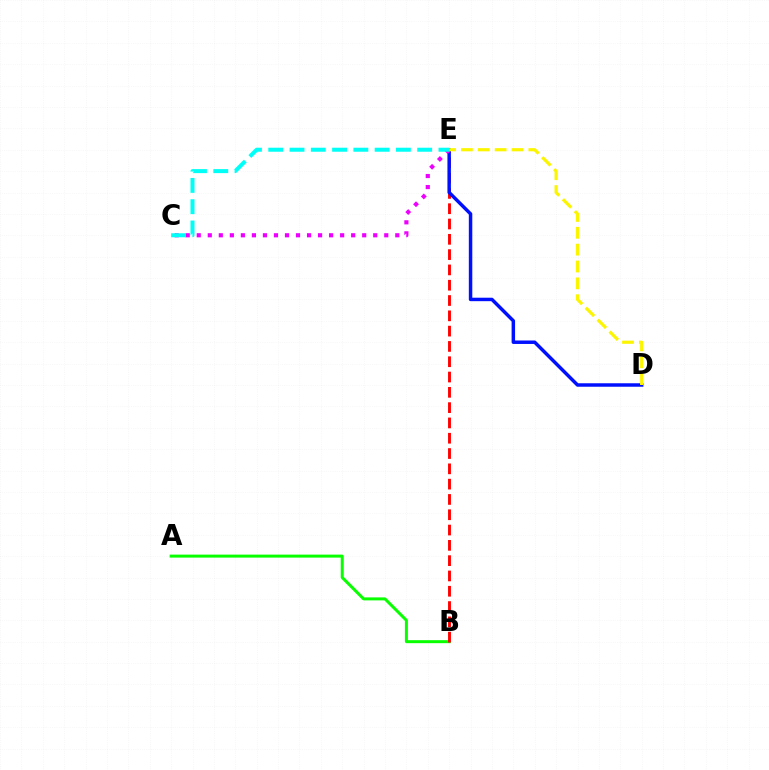{('A', 'B'): [{'color': '#08ff00', 'line_style': 'solid', 'thickness': 2.15}], ('B', 'E'): [{'color': '#ff0000', 'line_style': 'dashed', 'thickness': 2.08}], ('D', 'E'): [{'color': '#0010ff', 'line_style': 'solid', 'thickness': 2.5}, {'color': '#fcf500', 'line_style': 'dashed', 'thickness': 2.29}], ('C', 'E'): [{'color': '#ee00ff', 'line_style': 'dotted', 'thickness': 3.0}, {'color': '#00fff6', 'line_style': 'dashed', 'thickness': 2.89}]}